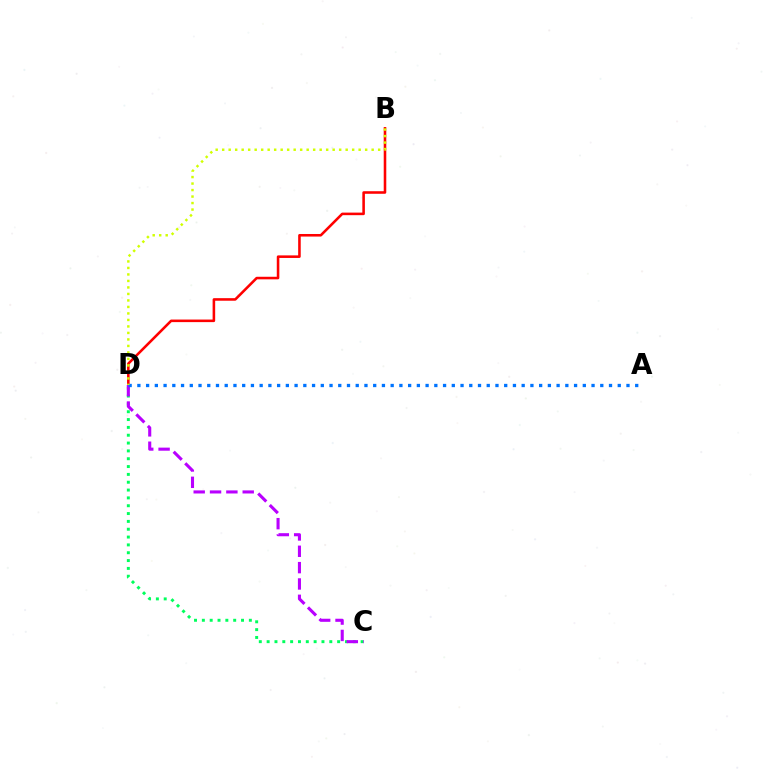{('C', 'D'): [{'color': '#00ff5c', 'line_style': 'dotted', 'thickness': 2.13}, {'color': '#b900ff', 'line_style': 'dashed', 'thickness': 2.22}], ('B', 'D'): [{'color': '#ff0000', 'line_style': 'solid', 'thickness': 1.85}, {'color': '#d1ff00', 'line_style': 'dotted', 'thickness': 1.77}], ('A', 'D'): [{'color': '#0074ff', 'line_style': 'dotted', 'thickness': 2.37}]}